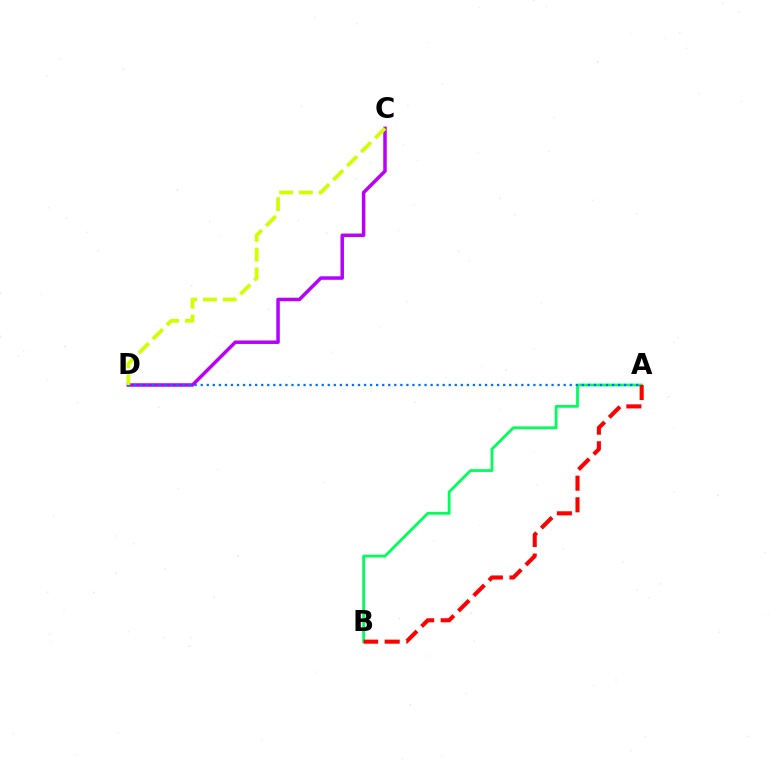{('C', 'D'): [{'color': '#b900ff', 'line_style': 'solid', 'thickness': 2.51}, {'color': '#d1ff00', 'line_style': 'dashed', 'thickness': 2.68}], ('A', 'B'): [{'color': '#00ff5c', 'line_style': 'solid', 'thickness': 2.0}, {'color': '#ff0000', 'line_style': 'dashed', 'thickness': 2.94}], ('A', 'D'): [{'color': '#0074ff', 'line_style': 'dotted', 'thickness': 1.64}]}